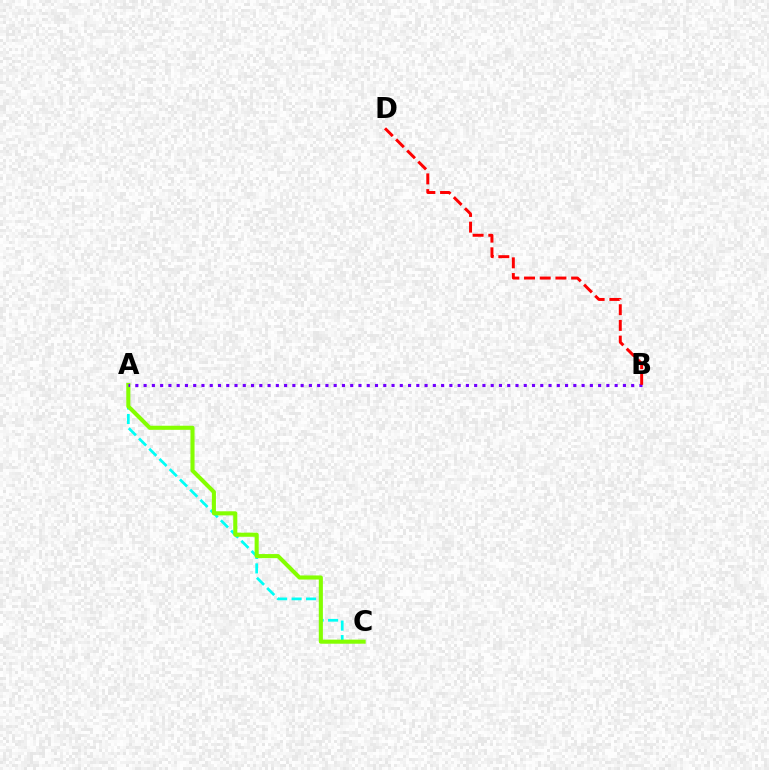{('A', 'C'): [{'color': '#00fff6', 'line_style': 'dashed', 'thickness': 1.97}, {'color': '#84ff00', 'line_style': 'solid', 'thickness': 2.94}], ('A', 'B'): [{'color': '#7200ff', 'line_style': 'dotted', 'thickness': 2.25}], ('B', 'D'): [{'color': '#ff0000', 'line_style': 'dashed', 'thickness': 2.13}]}